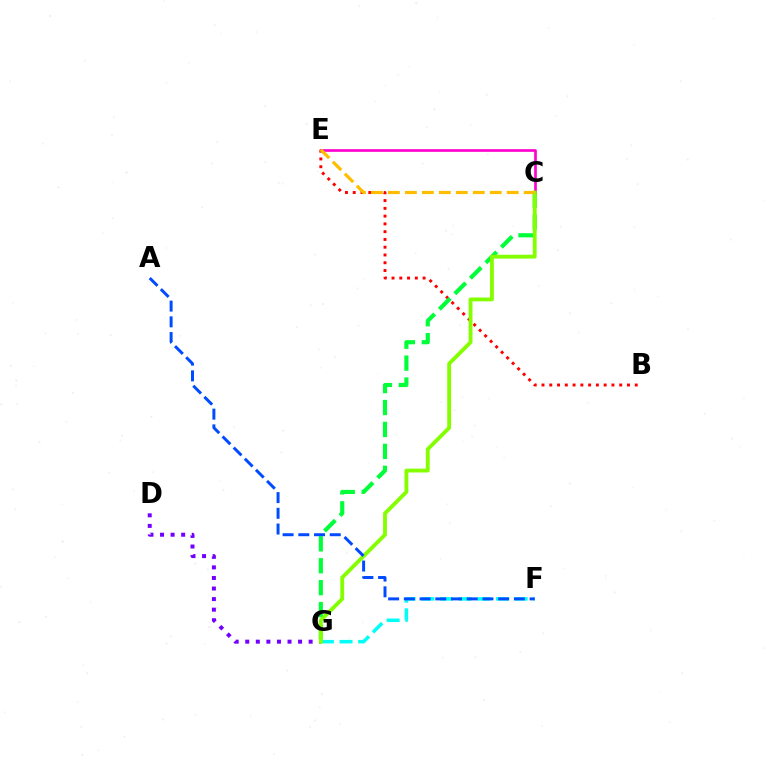{('F', 'G'): [{'color': '#00fff6', 'line_style': 'dashed', 'thickness': 2.54}], ('C', 'E'): [{'color': '#ff00cf', 'line_style': 'solid', 'thickness': 1.92}, {'color': '#ffbd00', 'line_style': 'dashed', 'thickness': 2.31}], ('B', 'E'): [{'color': '#ff0000', 'line_style': 'dotted', 'thickness': 2.11}], ('D', 'G'): [{'color': '#7200ff', 'line_style': 'dotted', 'thickness': 2.87}], ('C', 'G'): [{'color': '#00ff39', 'line_style': 'dashed', 'thickness': 2.98}, {'color': '#84ff00', 'line_style': 'solid', 'thickness': 2.77}], ('A', 'F'): [{'color': '#004bff', 'line_style': 'dashed', 'thickness': 2.14}]}